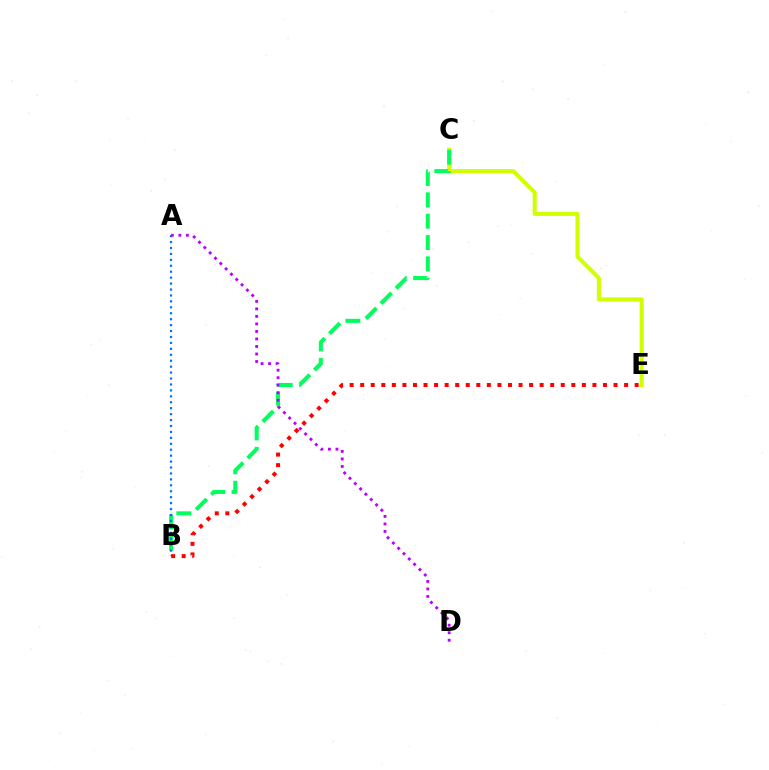{('C', 'E'): [{'color': '#d1ff00', 'line_style': 'solid', 'thickness': 2.94}], ('B', 'C'): [{'color': '#00ff5c', 'line_style': 'dashed', 'thickness': 2.9}], ('A', 'B'): [{'color': '#0074ff', 'line_style': 'dotted', 'thickness': 1.61}], ('B', 'E'): [{'color': '#ff0000', 'line_style': 'dotted', 'thickness': 2.87}], ('A', 'D'): [{'color': '#b900ff', 'line_style': 'dotted', 'thickness': 2.04}]}